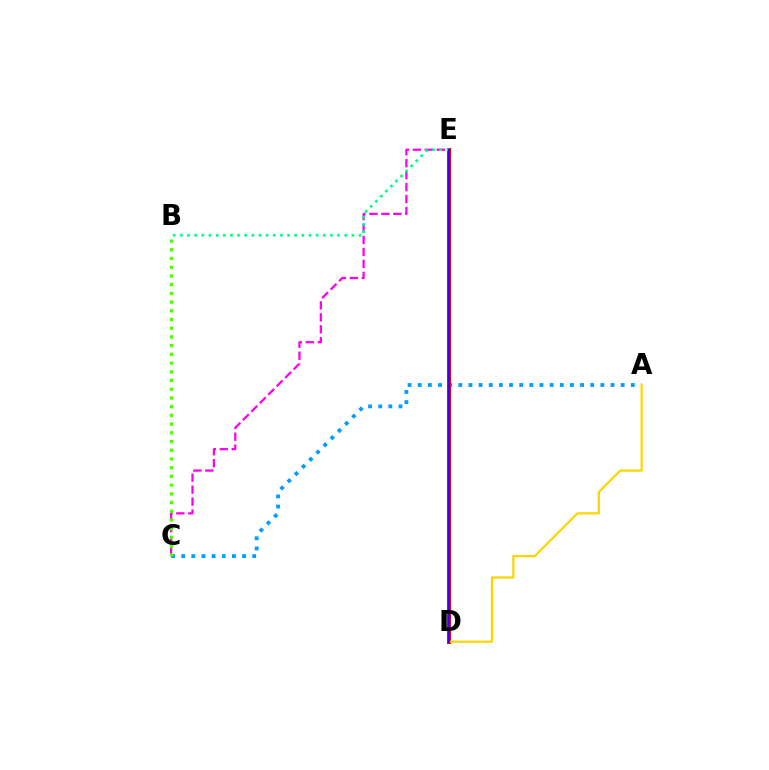{('A', 'C'): [{'color': '#009eff', 'line_style': 'dotted', 'thickness': 2.76}], ('D', 'E'): [{'color': '#ff0000', 'line_style': 'solid', 'thickness': 2.88}, {'color': '#3700ff', 'line_style': 'solid', 'thickness': 1.54}], ('A', 'D'): [{'color': '#ffd500', 'line_style': 'solid', 'thickness': 1.6}], ('C', 'E'): [{'color': '#ff00ed', 'line_style': 'dashed', 'thickness': 1.62}], ('B', 'C'): [{'color': '#4fff00', 'line_style': 'dotted', 'thickness': 2.37}], ('B', 'E'): [{'color': '#00ff86', 'line_style': 'dotted', 'thickness': 1.94}]}